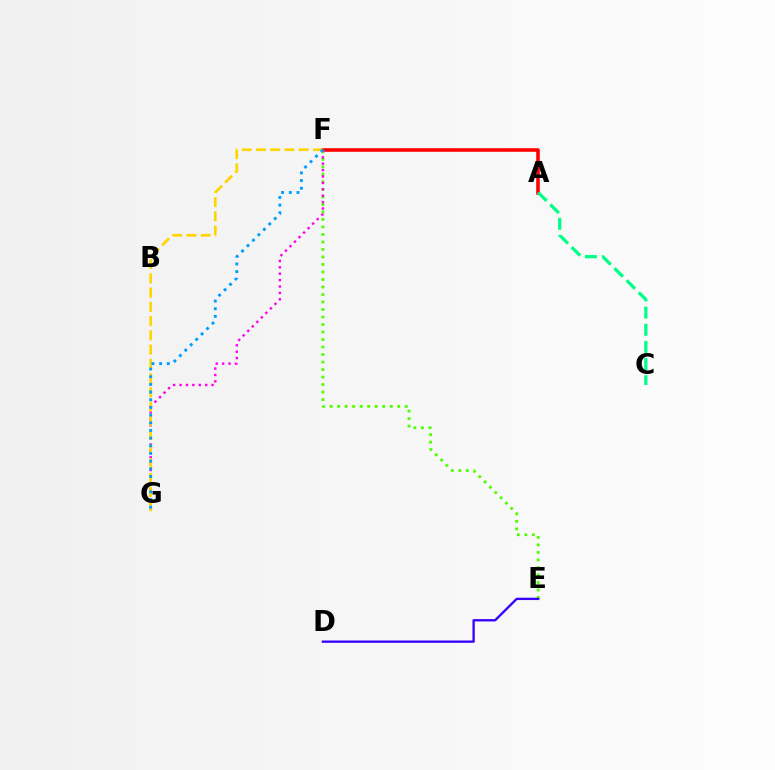{('A', 'F'): [{'color': '#ff0000', 'line_style': 'solid', 'thickness': 2.57}], ('E', 'F'): [{'color': '#4fff00', 'line_style': 'dotted', 'thickness': 2.04}], ('A', 'C'): [{'color': '#00ff86', 'line_style': 'dashed', 'thickness': 2.33}], ('F', 'G'): [{'color': '#ff00ed', 'line_style': 'dotted', 'thickness': 1.74}, {'color': '#ffd500', 'line_style': 'dashed', 'thickness': 1.94}, {'color': '#009eff', 'line_style': 'dotted', 'thickness': 2.09}], ('D', 'E'): [{'color': '#3700ff', 'line_style': 'solid', 'thickness': 1.67}]}